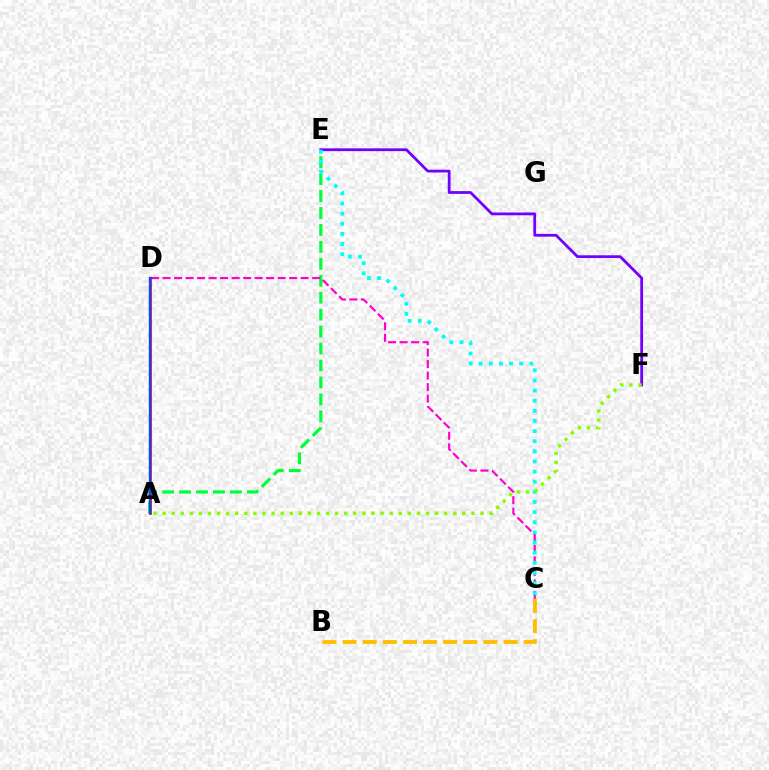{('A', 'E'): [{'color': '#00ff39', 'line_style': 'dashed', 'thickness': 2.3}], ('C', 'D'): [{'color': '#ff00cf', 'line_style': 'dashed', 'thickness': 1.56}], ('E', 'F'): [{'color': '#7200ff', 'line_style': 'solid', 'thickness': 2.0}], ('A', 'D'): [{'color': '#ff0000', 'line_style': 'solid', 'thickness': 1.93}, {'color': '#004bff', 'line_style': 'solid', 'thickness': 1.73}], ('C', 'E'): [{'color': '#00fff6', 'line_style': 'dotted', 'thickness': 2.75}], ('B', 'C'): [{'color': '#ffbd00', 'line_style': 'dashed', 'thickness': 2.73}], ('A', 'F'): [{'color': '#84ff00', 'line_style': 'dotted', 'thickness': 2.47}]}